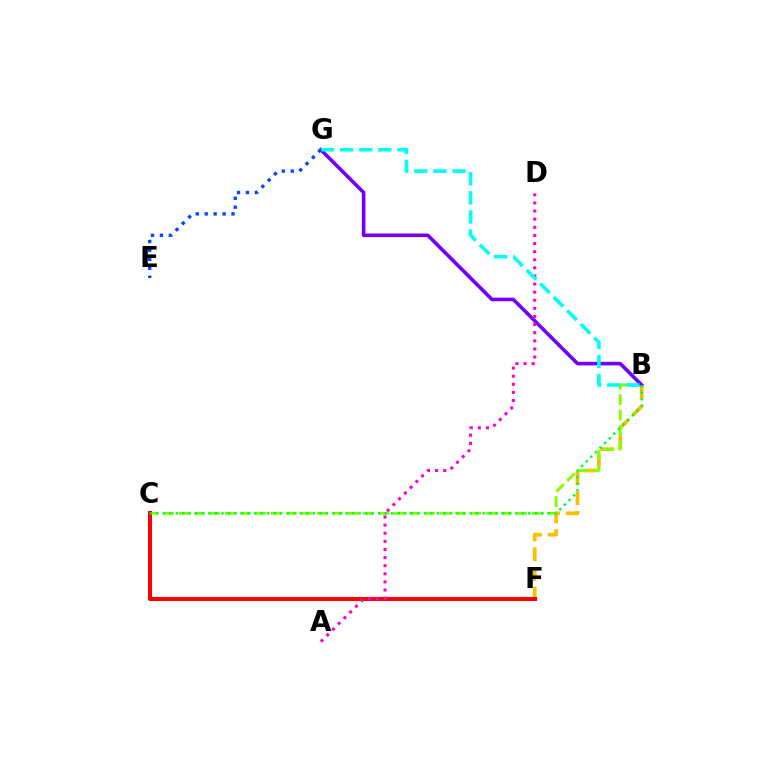{('B', 'F'): [{'color': '#ffbd00', 'line_style': 'dashed', 'thickness': 2.68}], ('B', 'C'): [{'color': '#84ff00', 'line_style': 'dashed', 'thickness': 2.09}, {'color': '#00ff39', 'line_style': 'dotted', 'thickness': 1.77}], ('C', 'F'): [{'color': '#ff0000', 'line_style': 'solid', 'thickness': 2.91}], ('B', 'G'): [{'color': '#7200ff', 'line_style': 'solid', 'thickness': 2.59}, {'color': '#00fff6', 'line_style': 'dashed', 'thickness': 2.6}], ('A', 'D'): [{'color': '#ff00cf', 'line_style': 'dotted', 'thickness': 2.2}], ('E', 'G'): [{'color': '#004bff', 'line_style': 'dotted', 'thickness': 2.43}]}